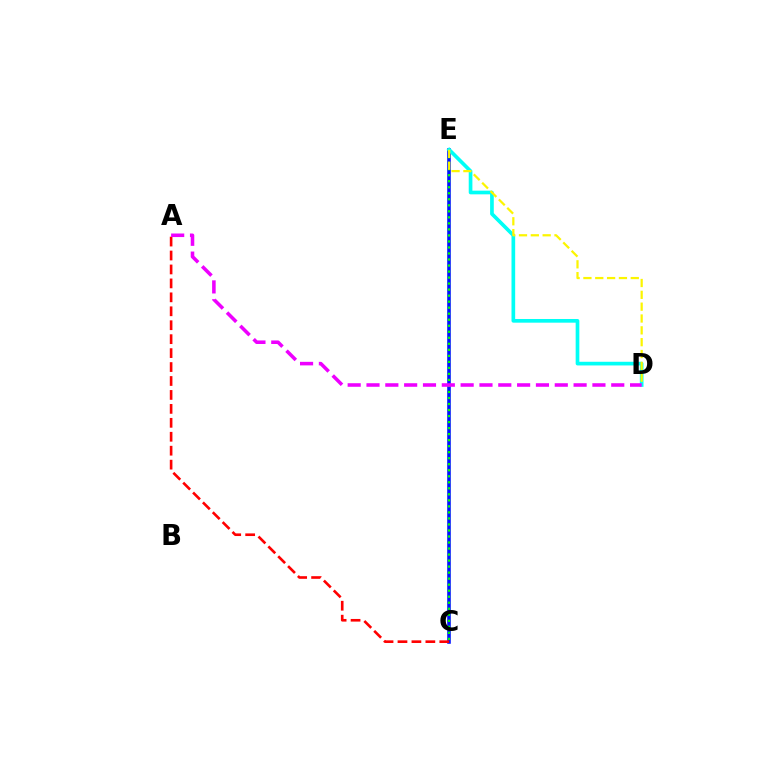{('C', 'E'): [{'color': '#0010ff', 'line_style': 'solid', 'thickness': 2.57}, {'color': '#08ff00', 'line_style': 'dotted', 'thickness': 1.64}], ('A', 'C'): [{'color': '#ff0000', 'line_style': 'dashed', 'thickness': 1.89}], ('D', 'E'): [{'color': '#00fff6', 'line_style': 'solid', 'thickness': 2.65}, {'color': '#fcf500', 'line_style': 'dashed', 'thickness': 1.61}], ('A', 'D'): [{'color': '#ee00ff', 'line_style': 'dashed', 'thickness': 2.56}]}